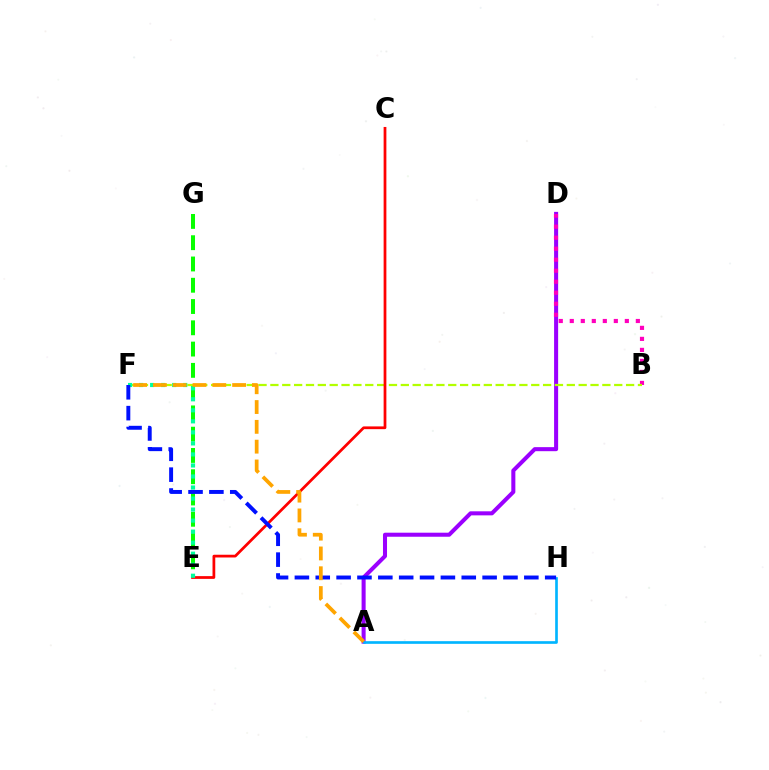{('A', 'D'): [{'color': '#9b00ff', 'line_style': 'solid', 'thickness': 2.91}], ('B', 'D'): [{'color': '#ff00bd', 'line_style': 'dotted', 'thickness': 2.99}], ('E', 'G'): [{'color': '#08ff00', 'line_style': 'dashed', 'thickness': 2.89}], ('A', 'H'): [{'color': '#00b5ff', 'line_style': 'solid', 'thickness': 1.92}], ('B', 'F'): [{'color': '#b3ff00', 'line_style': 'dashed', 'thickness': 1.61}], ('C', 'E'): [{'color': '#ff0000', 'line_style': 'solid', 'thickness': 1.98}], ('E', 'F'): [{'color': '#00ff9d', 'line_style': 'dotted', 'thickness': 3.0}], ('F', 'H'): [{'color': '#0010ff', 'line_style': 'dashed', 'thickness': 2.83}], ('A', 'F'): [{'color': '#ffa500', 'line_style': 'dashed', 'thickness': 2.69}]}